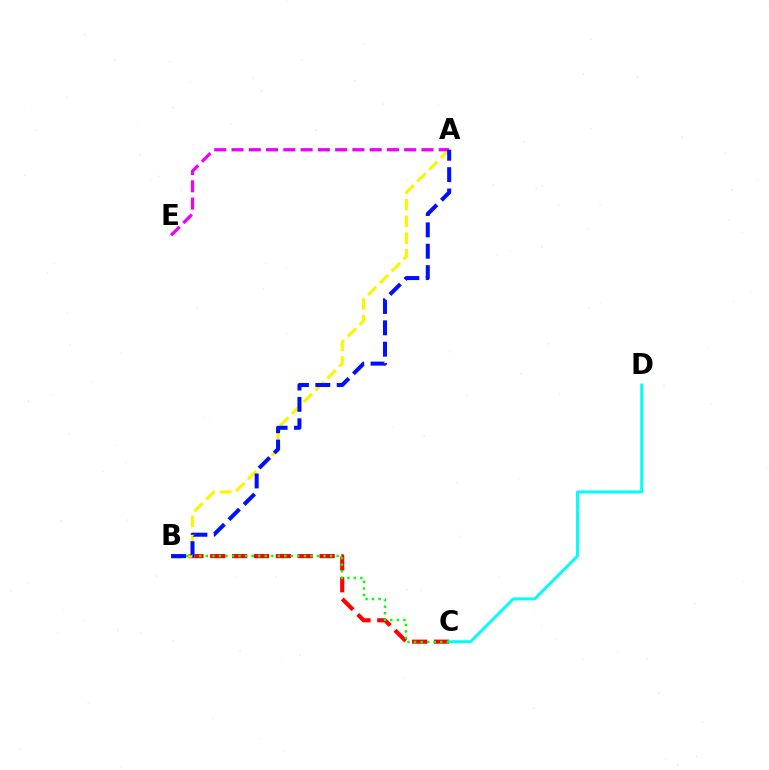{('B', 'C'): [{'color': '#ff0000', 'line_style': 'dashed', 'thickness': 2.97}, {'color': '#08ff00', 'line_style': 'dotted', 'thickness': 1.78}], ('A', 'B'): [{'color': '#fcf500', 'line_style': 'dashed', 'thickness': 2.27}, {'color': '#0010ff', 'line_style': 'dashed', 'thickness': 2.9}], ('C', 'D'): [{'color': '#00fff6', 'line_style': 'solid', 'thickness': 2.11}], ('A', 'E'): [{'color': '#ee00ff', 'line_style': 'dashed', 'thickness': 2.35}]}